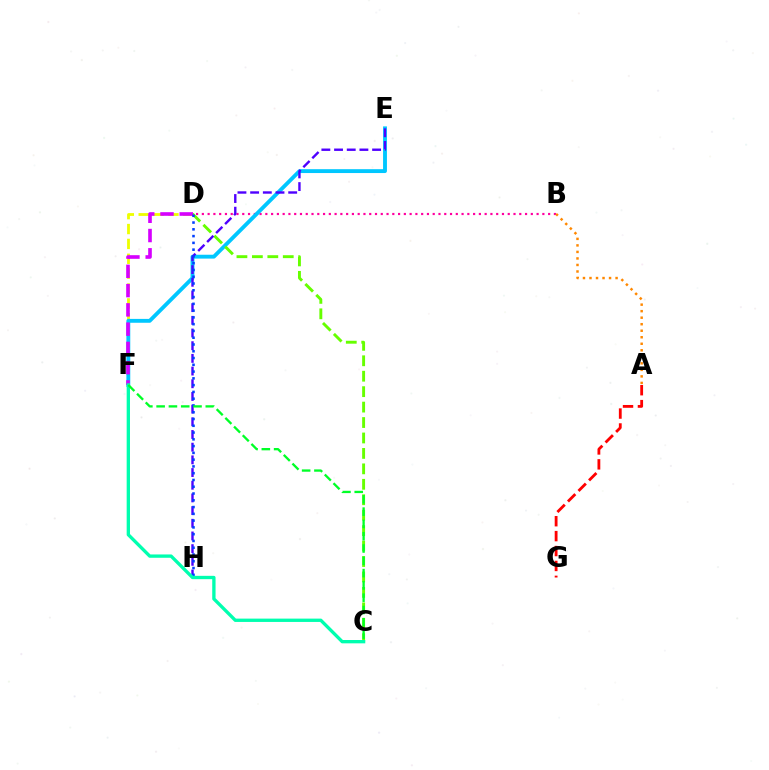{('D', 'F'): [{'color': '#eeff00', 'line_style': 'dashed', 'thickness': 2.02}, {'color': '#d600ff', 'line_style': 'dashed', 'thickness': 2.62}], ('A', 'G'): [{'color': '#ff0000', 'line_style': 'dashed', 'thickness': 2.03}], ('B', 'D'): [{'color': '#ff00a0', 'line_style': 'dotted', 'thickness': 1.57}], ('E', 'F'): [{'color': '#00c7ff', 'line_style': 'solid', 'thickness': 2.78}], ('C', 'D'): [{'color': '#66ff00', 'line_style': 'dashed', 'thickness': 2.1}], ('E', 'H'): [{'color': '#4f00ff', 'line_style': 'dashed', 'thickness': 1.72}], ('D', 'H'): [{'color': '#003fff', 'line_style': 'dotted', 'thickness': 1.84}], ('C', 'F'): [{'color': '#00ffaf', 'line_style': 'solid', 'thickness': 2.4}, {'color': '#00ff27', 'line_style': 'dashed', 'thickness': 1.67}], ('A', 'B'): [{'color': '#ff8800', 'line_style': 'dotted', 'thickness': 1.77}]}